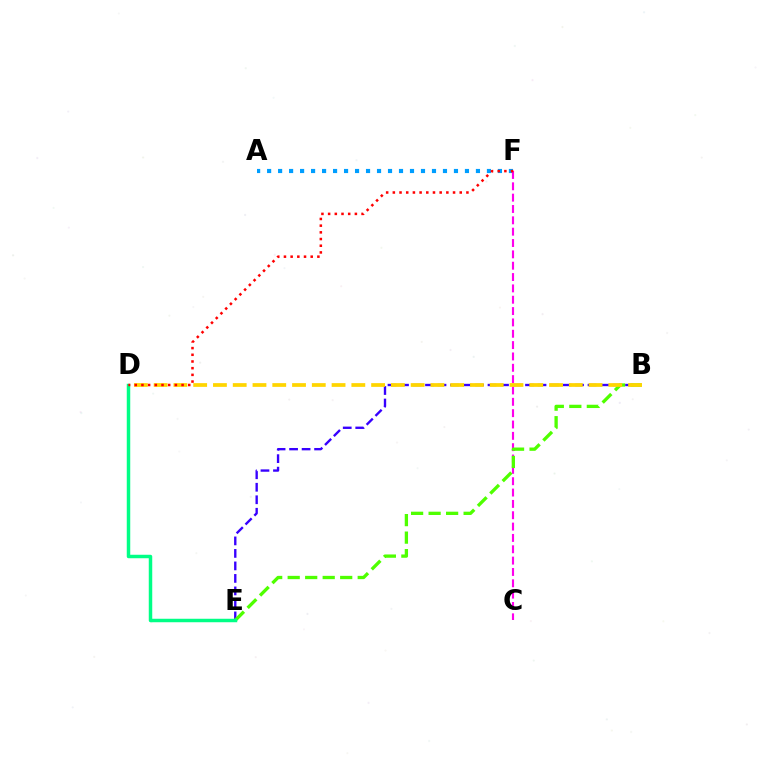{('A', 'F'): [{'color': '#009eff', 'line_style': 'dotted', 'thickness': 2.99}], ('C', 'F'): [{'color': '#ff00ed', 'line_style': 'dashed', 'thickness': 1.54}], ('B', 'E'): [{'color': '#3700ff', 'line_style': 'dashed', 'thickness': 1.7}, {'color': '#4fff00', 'line_style': 'dashed', 'thickness': 2.38}], ('D', 'E'): [{'color': '#00ff86', 'line_style': 'solid', 'thickness': 2.51}], ('B', 'D'): [{'color': '#ffd500', 'line_style': 'dashed', 'thickness': 2.69}], ('D', 'F'): [{'color': '#ff0000', 'line_style': 'dotted', 'thickness': 1.82}]}